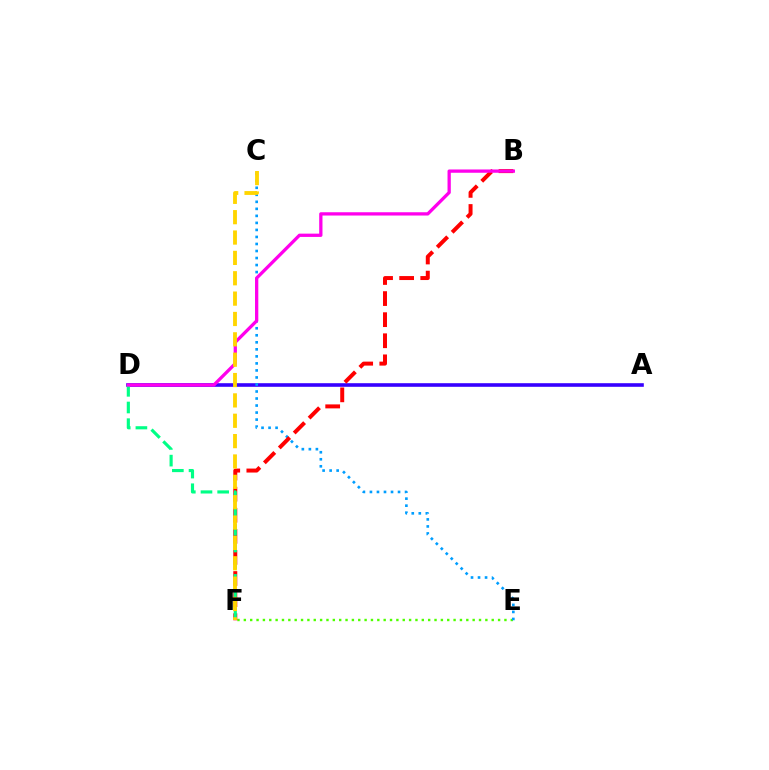{('E', 'F'): [{'color': '#4fff00', 'line_style': 'dotted', 'thickness': 1.73}], ('A', 'D'): [{'color': '#3700ff', 'line_style': 'solid', 'thickness': 2.59}], ('C', 'E'): [{'color': '#009eff', 'line_style': 'dotted', 'thickness': 1.91}], ('B', 'F'): [{'color': '#ff0000', 'line_style': 'dashed', 'thickness': 2.86}], ('D', 'F'): [{'color': '#00ff86', 'line_style': 'dashed', 'thickness': 2.27}], ('B', 'D'): [{'color': '#ff00ed', 'line_style': 'solid', 'thickness': 2.37}], ('C', 'F'): [{'color': '#ffd500', 'line_style': 'dashed', 'thickness': 2.77}]}